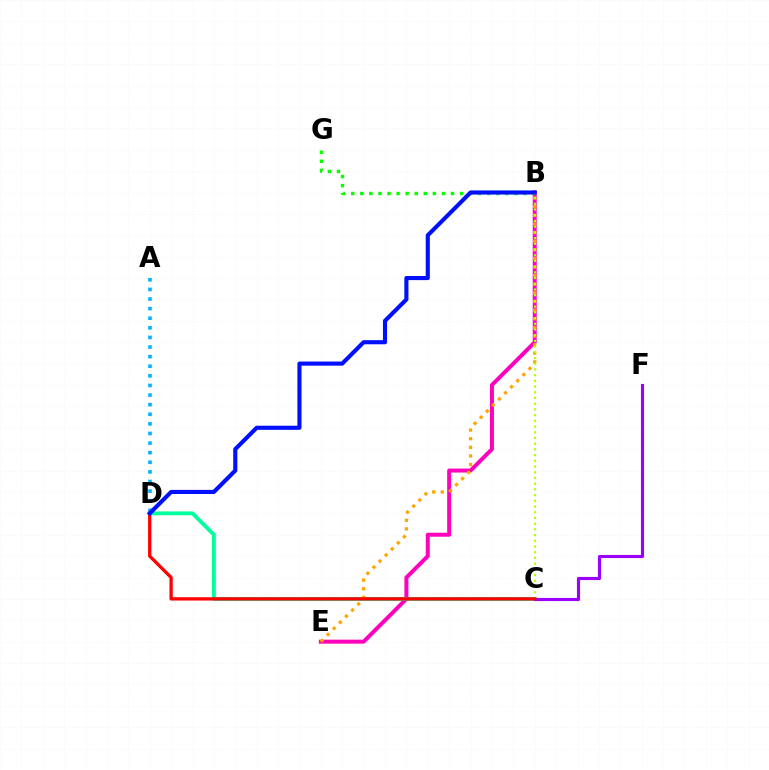{('B', 'E'): [{'color': '#ff00bd', 'line_style': 'solid', 'thickness': 2.87}, {'color': '#ffa500', 'line_style': 'dotted', 'thickness': 2.34}], ('A', 'D'): [{'color': '#00b5ff', 'line_style': 'dotted', 'thickness': 2.61}], ('C', 'D'): [{'color': '#00ff9d', 'line_style': 'solid', 'thickness': 2.78}, {'color': '#ff0000', 'line_style': 'solid', 'thickness': 2.37}], ('C', 'F'): [{'color': '#9b00ff', 'line_style': 'solid', 'thickness': 2.25}], ('B', 'G'): [{'color': '#08ff00', 'line_style': 'dotted', 'thickness': 2.46}], ('B', 'C'): [{'color': '#b3ff00', 'line_style': 'dotted', 'thickness': 1.55}], ('B', 'D'): [{'color': '#0010ff', 'line_style': 'solid', 'thickness': 2.96}]}